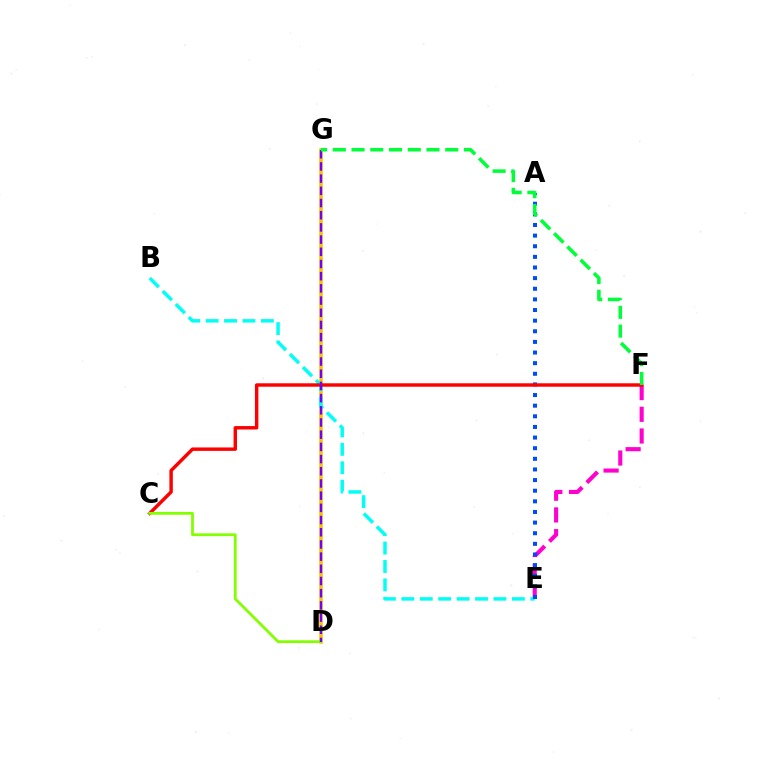{('E', 'F'): [{'color': '#ff00cf', 'line_style': 'dashed', 'thickness': 2.95}], ('D', 'G'): [{'color': '#ffbd00', 'line_style': 'solid', 'thickness': 2.53}, {'color': '#7200ff', 'line_style': 'dashed', 'thickness': 1.66}], ('B', 'E'): [{'color': '#00fff6', 'line_style': 'dashed', 'thickness': 2.5}], ('A', 'E'): [{'color': '#004bff', 'line_style': 'dotted', 'thickness': 2.89}], ('C', 'F'): [{'color': '#ff0000', 'line_style': 'solid', 'thickness': 2.47}], ('C', 'D'): [{'color': '#84ff00', 'line_style': 'solid', 'thickness': 2.0}], ('F', 'G'): [{'color': '#00ff39', 'line_style': 'dashed', 'thickness': 2.55}]}